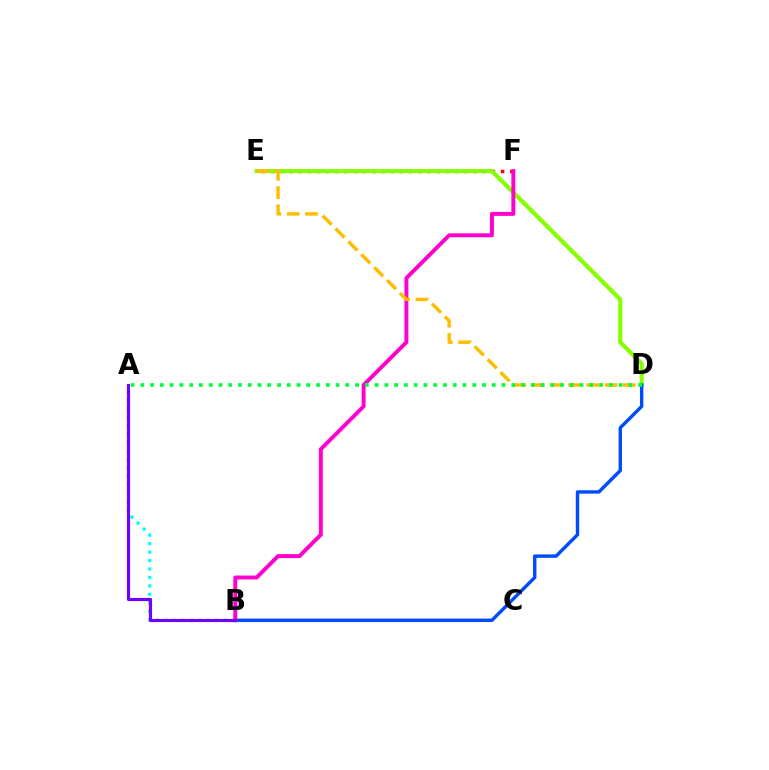{('A', 'B'): [{'color': '#00fff6', 'line_style': 'dotted', 'thickness': 2.3}, {'color': '#7200ff', 'line_style': 'solid', 'thickness': 2.27}], ('E', 'F'): [{'color': '#ff0000', 'line_style': 'dotted', 'thickness': 2.5}], ('D', 'E'): [{'color': '#84ff00', 'line_style': 'solid', 'thickness': 2.99}, {'color': '#ffbd00', 'line_style': 'dashed', 'thickness': 2.48}], ('B', 'D'): [{'color': '#004bff', 'line_style': 'solid', 'thickness': 2.44}], ('B', 'F'): [{'color': '#ff00cf', 'line_style': 'solid', 'thickness': 2.84}], ('A', 'D'): [{'color': '#00ff39', 'line_style': 'dotted', 'thickness': 2.65}]}